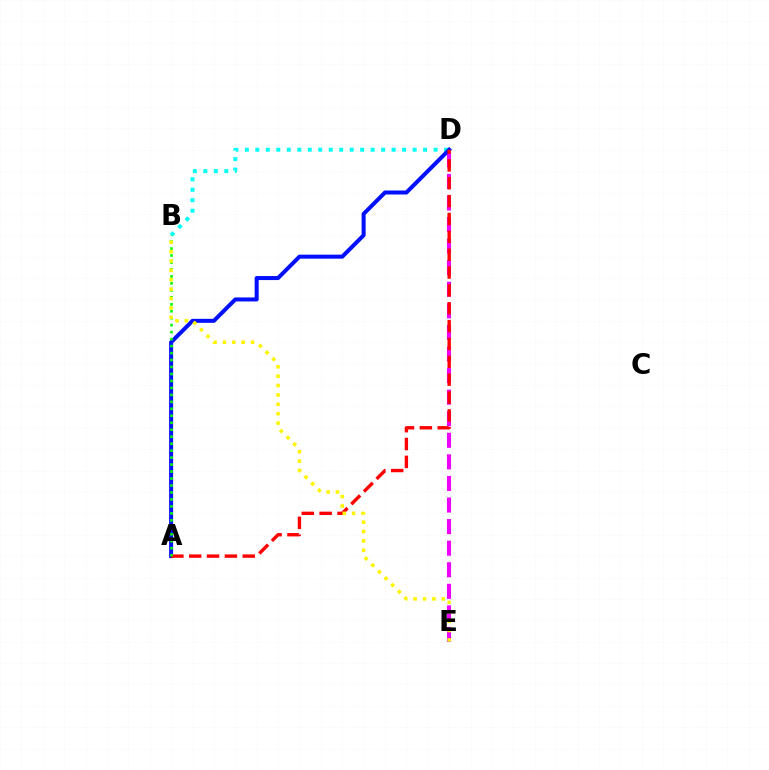{('D', 'E'): [{'color': '#ee00ff', 'line_style': 'dashed', 'thickness': 2.93}], ('B', 'D'): [{'color': '#00fff6', 'line_style': 'dotted', 'thickness': 2.85}], ('A', 'D'): [{'color': '#0010ff', 'line_style': 'solid', 'thickness': 2.89}, {'color': '#ff0000', 'line_style': 'dashed', 'thickness': 2.43}], ('A', 'B'): [{'color': '#08ff00', 'line_style': 'dotted', 'thickness': 1.89}], ('B', 'E'): [{'color': '#fcf500', 'line_style': 'dotted', 'thickness': 2.55}]}